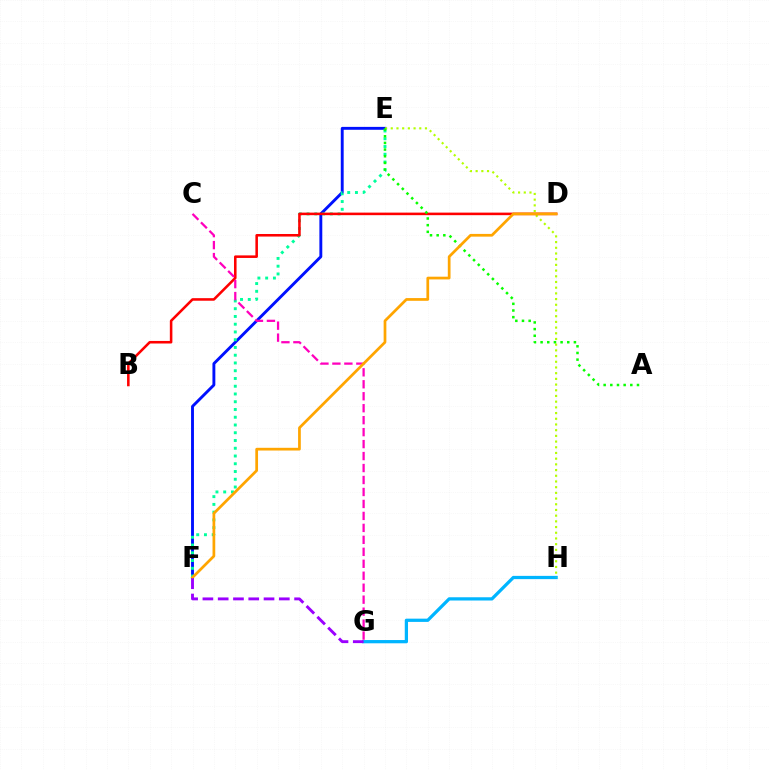{('E', 'F'): [{'color': '#0010ff', 'line_style': 'solid', 'thickness': 2.08}, {'color': '#00ff9d', 'line_style': 'dotted', 'thickness': 2.11}], ('G', 'H'): [{'color': '#00b5ff', 'line_style': 'solid', 'thickness': 2.34}], ('E', 'H'): [{'color': '#b3ff00', 'line_style': 'dotted', 'thickness': 1.55}], ('B', 'D'): [{'color': '#ff0000', 'line_style': 'solid', 'thickness': 1.84}], ('C', 'G'): [{'color': '#ff00bd', 'line_style': 'dashed', 'thickness': 1.63}], ('A', 'E'): [{'color': '#08ff00', 'line_style': 'dotted', 'thickness': 1.81}], ('D', 'F'): [{'color': '#ffa500', 'line_style': 'solid', 'thickness': 1.96}], ('F', 'G'): [{'color': '#9b00ff', 'line_style': 'dashed', 'thickness': 2.08}]}